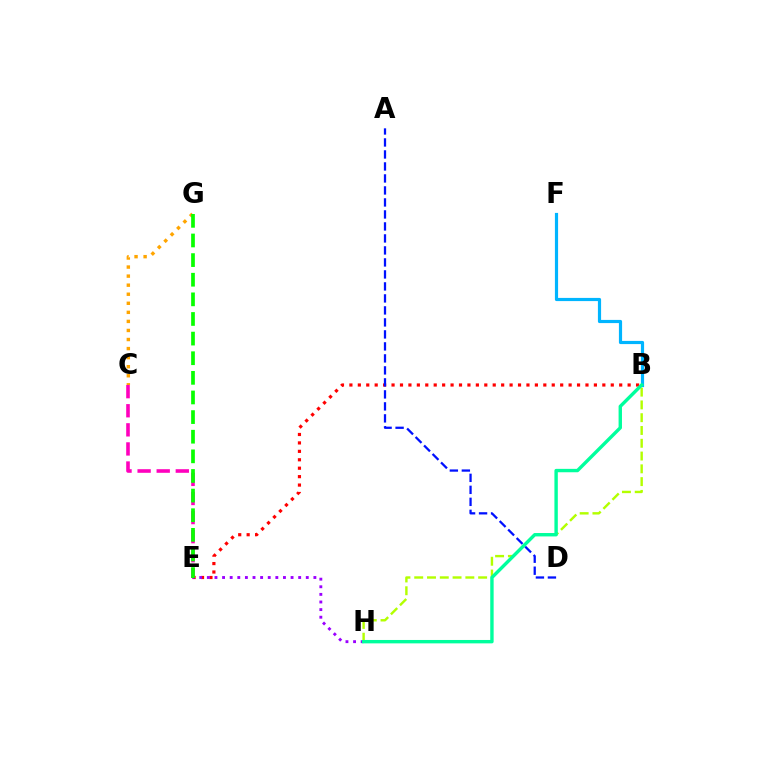{('B', 'F'): [{'color': '#00b5ff', 'line_style': 'solid', 'thickness': 2.29}], ('C', 'E'): [{'color': '#ff00bd', 'line_style': 'dashed', 'thickness': 2.59}], ('B', 'E'): [{'color': '#ff0000', 'line_style': 'dotted', 'thickness': 2.29}], ('B', 'H'): [{'color': '#b3ff00', 'line_style': 'dashed', 'thickness': 1.74}, {'color': '#00ff9d', 'line_style': 'solid', 'thickness': 2.44}], ('E', 'H'): [{'color': '#9b00ff', 'line_style': 'dotted', 'thickness': 2.07}], ('A', 'D'): [{'color': '#0010ff', 'line_style': 'dashed', 'thickness': 1.63}], ('C', 'G'): [{'color': '#ffa500', 'line_style': 'dotted', 'thickness': 2.46}], ('E', 'G'): [{'color': '#08ff00', 'line_style': 'dashed', 'thickness': 2.67}]}